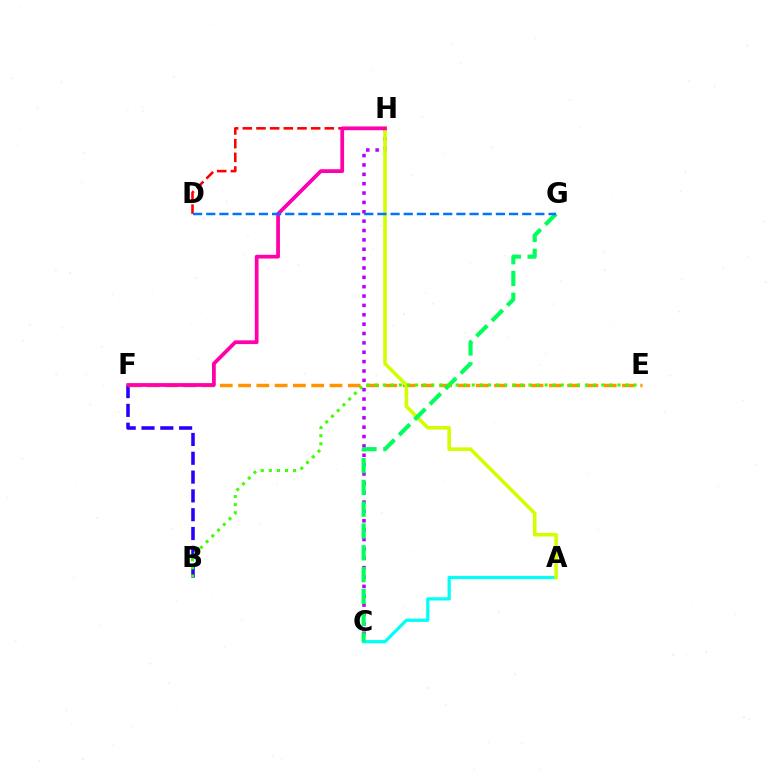{('B', 'F'): [{'color': '#2500ff', 'line_style': 'dashed', 'thickness': 2.56}], ('E', 'F'): [{'color': '#ff9400', 'line_style': 'dashed', 'thickness': 2.48}], ('C', 'H'): [{'color': '#b900ff', 'line_style': 'dotted', 'thickness': 2.54}], ('A', 'C'): [{'color': '#00fff6', 'line_style': 'solid', 'thickness': 2.32}], ('D', 'H'): [{'color': '#ff0000', 'line_style': 'dashed', 'thickness': 1.86}], ('A', 'H'): [{'color': '#d1ff00', 'line_style': 'solid', 'thickness': 2.57}], ('F', 'H'): [{'color': '#ff00ac', 'line_style': 'solid', 'thickness': 2.71}], ('C', 'G'): [{'color': '#00ff5c', 'line_style': 'dashed', 'thickness': 2.96}], ('B', 'E'): [{'color': '#3dff00', 'line_style': 'dotted', 'thickness': 2.2}], ('D', 'G'): [{'color': '#0074ff', 'line_style': 'dashed', 'thickness': 1.79}]}